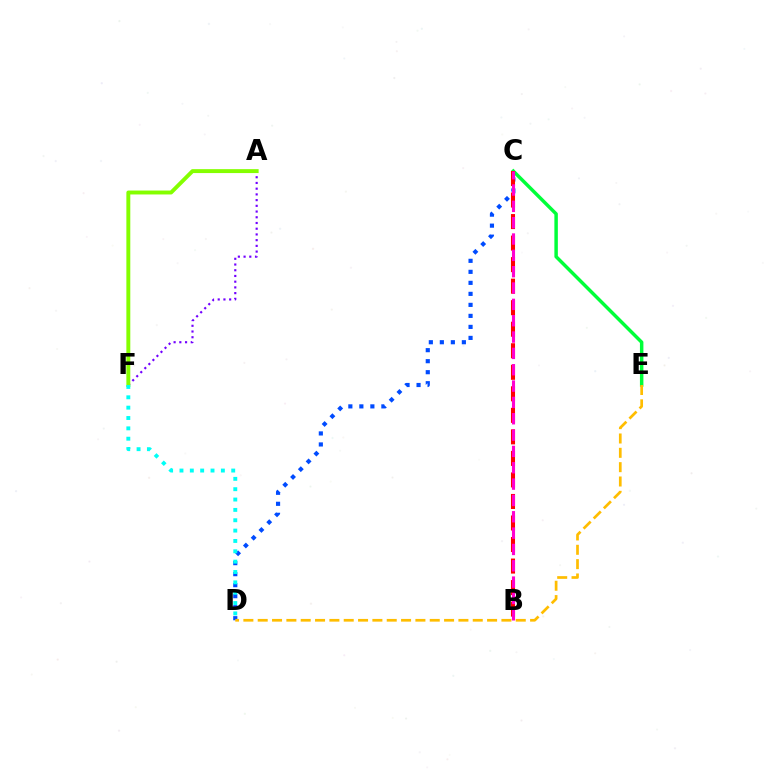{('C', 'E'): [{'color': '#00ff39', 'line_style': 'solid', 'thickness': 2.49}], ('C', 'D'): [{'color': '#004bff', 'line_style': 'dotted', 'thickness': 2.99}], ('A', 'F'): [{'color': '#7200ff', 'line_style': 'dotted', 'thickness': 1.55}, {'color': '#84ff00', 'line_style': 'solid', 'thickness': 2.82}], ('B', 'C'): [{'color': '#ff0000', 'line_style': 'dashed', 'thickness': 2.92}, {'color': '#ff00cf', 'line_style': 'dashed', 'thickness': 2.22}], ('D', 'F'): [{'color': '#00fff6', 'line_style': 'dotted', 'thickness': 2.81}], ('D', 'E'): [{'color': '#ffbd00', 'line_style': 'dashed', 'thickness': 1.95}]}